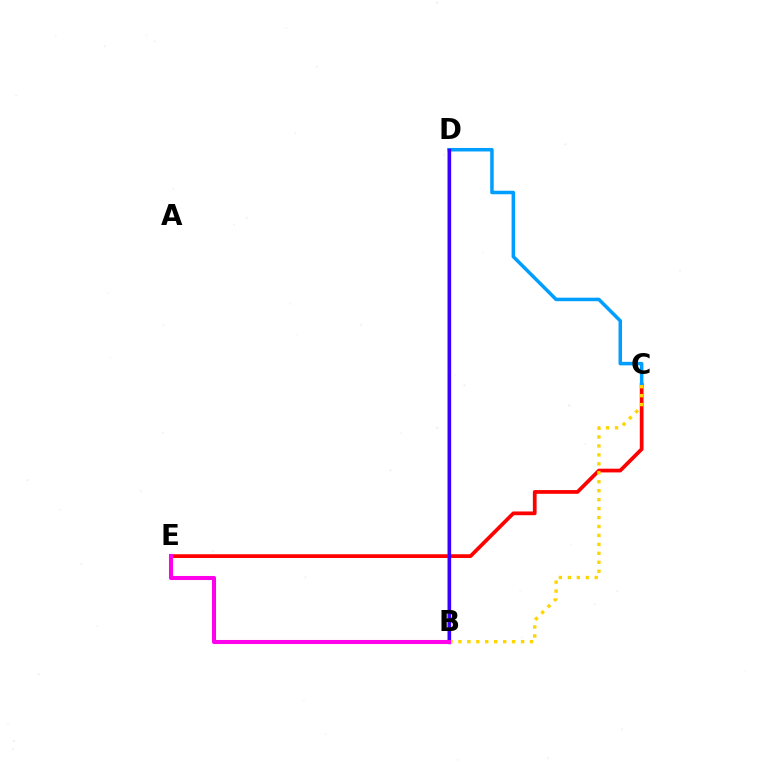{('B', 'D'): [{'color': '#4fff00', 'line_style': 'solid', 'thickness': 1.82}, {'color': '#00ff86', 'line_style': 'solid', 'thickness': 2.77}, {'color': '#3700ff', 'line_style': 'solid', 'thickness': 2.38}], ('C', 'E'): [{'color': '#ff0000', 'line_style': 'solid', 'thickness': 2.69}], ('C', 'D'): [{'color': '#009eff', 'line_style': 'solid', 'thickness': 2.53}], ('B', 'C'): [{'color': '#ffd500', 'line_style': 'dotted', 'thickness': 2.43}], ('B', 'E'): [{'color': '#ff00ed', 'line_style': 'solid', 'thickness': 2.93}]}